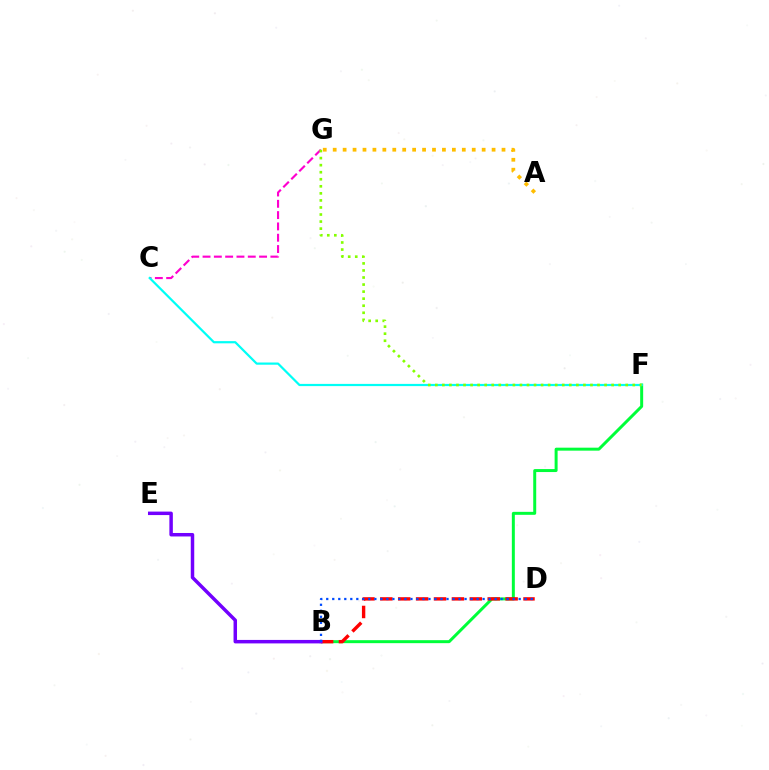{('B', 'F'): [{'color': '#00ff39', 'line_style': 'solid', 'thickness': 2.15}], ('C', 'G'): [{'color': '#ff00cf', 'line_style': 'dashed', 'thickness': 1.54}], ('C', 'F'): [{'color': '#00fff6', 'line_style': 'solid', 'thickness': 1.59}], ('F', 'G'): [{'color': '#84ff00', 'line_style': 'dotted', 'thickness': 1.92}], ('A', 'G'): [{'color': '#ffbd00', 'line_style': 'dotted', 'thickness': 2.7}], ('B', 'D'): [{'color': '#ff0000', 'line_style': 'dashed', 'thickness': 2.43}, {'color': '#004bff', 'line_style': 'dotted', 'thickness': 1.63}], ('B', 'E'): [{'color': '#7200ff', 'line_style': 'solid', 'thickness': 2.5}]}